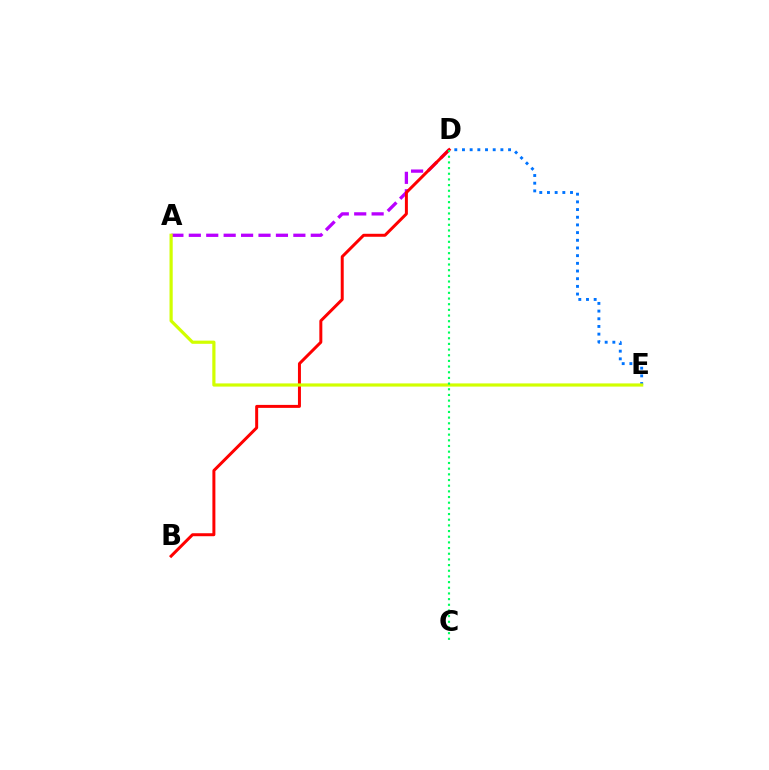{('D', 'E'): [{'color': '#0074ff', 'line_style': 'dotted', 'thickness': 2.09}], ('A', 'D'): [{'color': '#b900ff', 'line_style': 'dashed', 'thickness': 2.37}], ('B', 'D'): [{'color': '#ff0000', 'line_style': 'solid', 'thickness': 2.15}], ('A', 'E'): [{'color': '#d1ff00', 'line_style': 'solid', 'thickness': 2.3}], ('C', 'D'): [{'color': '#00ff5c', 'line_style': 'dotted', 'thickness': 1.54}]}